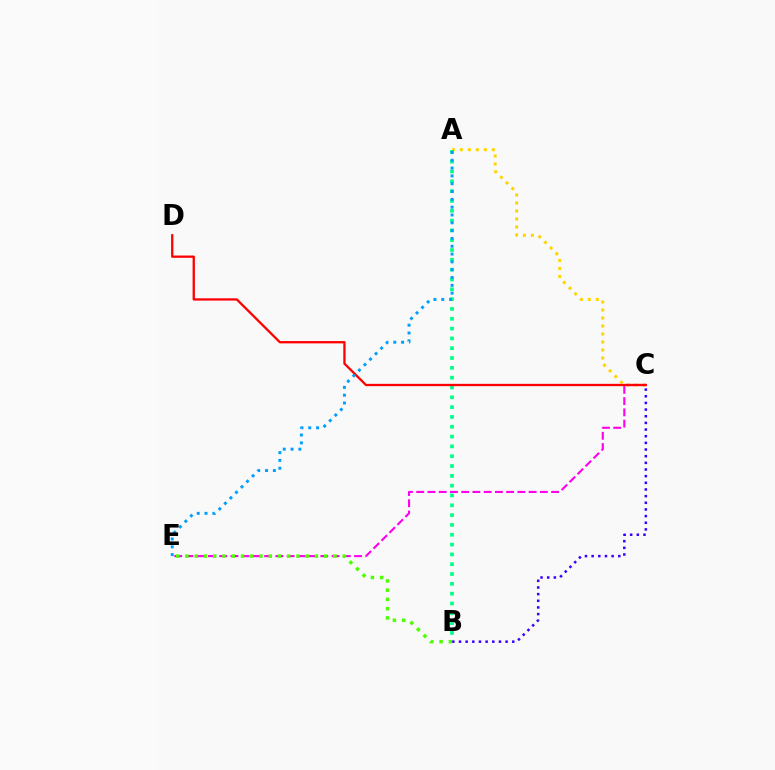{('A', 'C'): [{'color': '#ffd500', 'line_style': 'dotted', 'thickness': 2.17}], ('A', 'B'): [{'color': '#00ff86', 'line_style': 'dotted', 'thickness': 2.67}], ('B', 'C'): [{'color': '#3700ff', 'line_style': 'dotted', 'thickness': 1.81}], ('C', 'E'): [{'color': '#ff00ed', 'line_style': 'dashed', 'thickness': 1.53}], ('B', 'E'): [{'color': '#4fff00', 'line_style': 'dotted', 'thickness': 2.51}], ('C', 'D'): [{'color': '#ff0000', 'line_style': 'solid', 'thickness': 1.65}], ('A', 'E'): [{'color': '#009eff', 'line_style': 'dotted', 'thickness': 2.12}]}